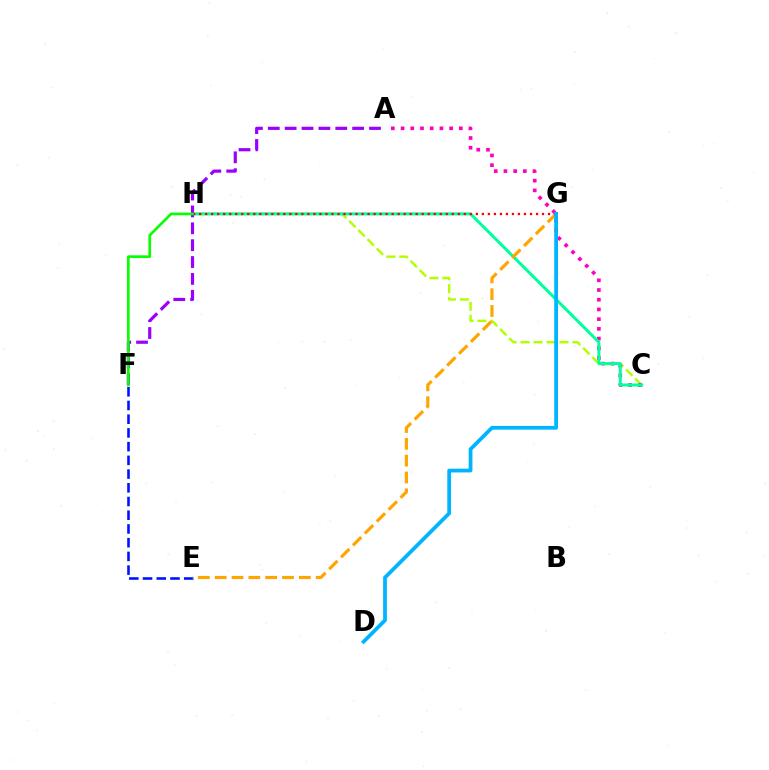{('C', 'H'): [{'color': '#b3ff00', 'line_style': 'dashed', 'thickness': 1.76}, {'color': '#00ff9d', 'line_style': 'solid', 'thickness': 2.16}], ('A', 'C'): [{'color': '#ff00bd', 'line_style': 'dotted', 'thickness': 2.64}], ('E', 'F'): [{'color': '#0010ff', 'line_style': 'dashed', 'thickness': 1.86}], ('E', 'G'): [{'color': '#ffa500', 'line_style': 'dashed', 'thickness': 2.29}], ('G', 'H'): [{'color': '#ff0000', 'line_style': 'dotted', 'thickness': 1.63}], ('A', 'F'): [{'color': '#9b00ff', 'line_style': 'dashed', 'thickness': 2.29}], ('F', 'H'): [{'color': '#08ff00', 'line_style': 'solid', 'thickness': 1.92}], ('D', 'G'): [{'color': '#00b5ff', 'line_style': 'solid', 'thickness': 2.71}]}